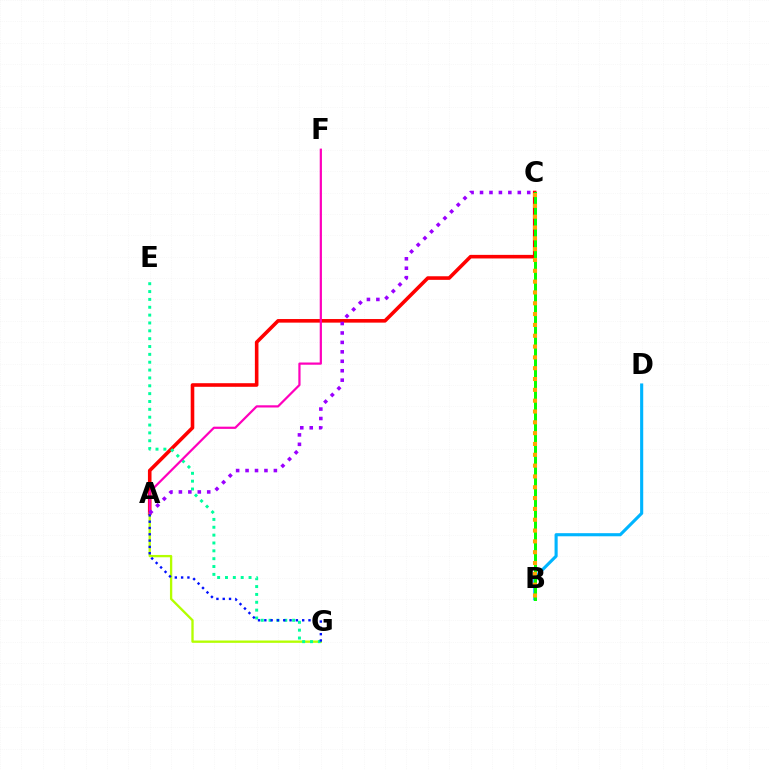{('A', 'C'): [{'color': '#ff0000', 'line_style': 'solid', 'thickness': 2.59}, {'color': '#9b00ff', 'line_style': 'dotted', 'thickness': 2.56}], ('A', 'G'): [{'color': '#b3ff00', 'line_style': 'solid', 'thickness': 1.68}, {'color': '#0010ff', 'line_style': 'dotted', 'thickness': 1.71}], ('E', 'G'): [{'color': '#00ff9d', 'line_style': 'dotted', 'thickness': 2.13}], ('B', 'D'): [{'color': '#00b5ff', 'line_style': 'solid', 'thickness': 2.24}], ('B', 'C'): [{'color': '#08ff00', 'line_style': 'solid', 'thickness': 2.16}, {'color': '#ffa500', 'line_style': 'dotted', 'thickness': 2.94}], ('A', 'F'): [{'color': '#ff00bd', 'line_style': 'solid', 'thickness': 1.6}]}